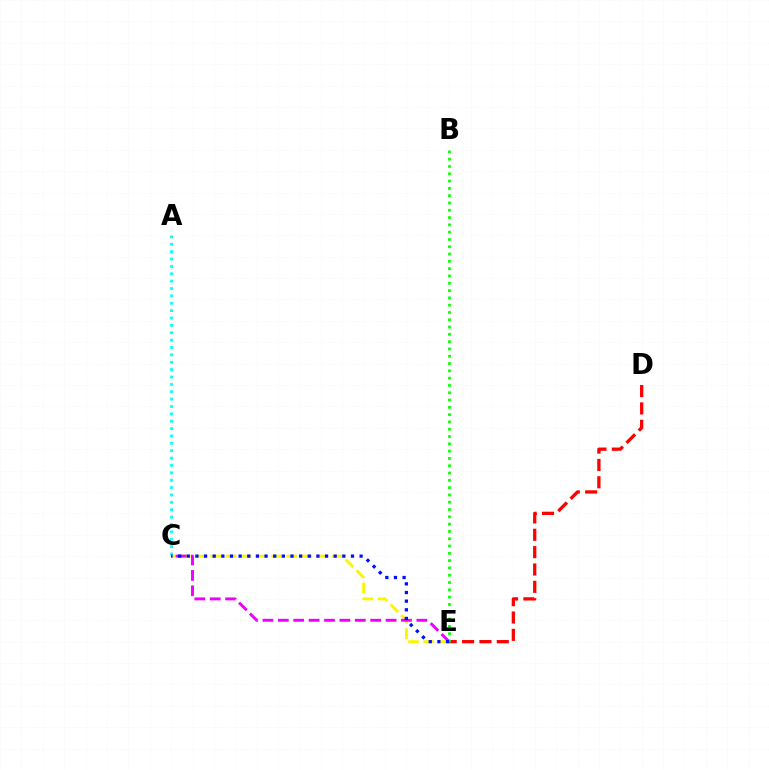{('D', 'E'): [{'color': '#ff0000', 'line_style': 'dashed', 'thickness': 2.36}], ('A', 'C'): [{'color': '#00fff6', 'line_style': 'dotted', 'thickness': 2.0}], ('C', 'E'): [{'color': '#fcf500', 'line_style': 'dashed', 'thickness': 2.06}, {'color': '#ee00ff', 'line_style': 'dashed', 'thickness': 2.09}, {'color': '#0010ff', 'line_style': 'dotted', 'thickness': 2.35}], ('B', 'E'): [{'color': '#08ff00', 'line_style': 'dotted', 'thickness': 1.98}]}